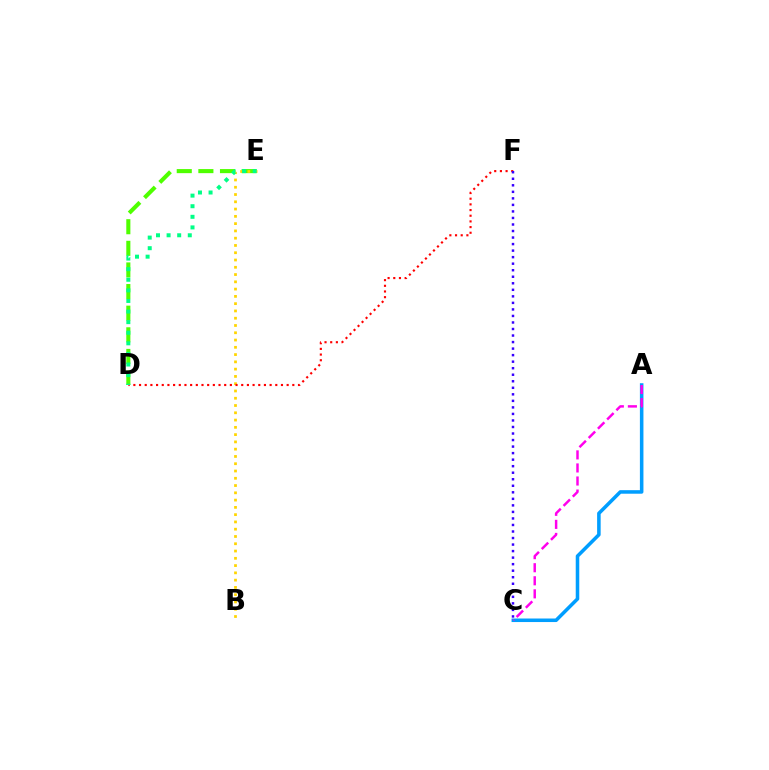{('A', 'C'): [{'color': '#009eff', 'line_style': 'solid', 'thickness': 2.55}, {'color': '#ff00ed', 'line_style': 'dashed', 'thickness': 1.77}], ('D', 'E'): [{'color': '#4fff00', 'line_style': 'dashed', 'thickness': 2.94}, {'color': '#00ff86', 'line_style': 'dotted', 'thickness': 2.88}], ('B', 'E'): [{'color': '#ffd500', 'line_style': 'dotted', 'thickness': 1.98}], ('D', 'F'): [{'color': '#ff0000', 'line_style': 'dotted', 'thickness': 1.54}], ('C', 'F'): [{'color': '#3700ff', 'line_style': 'dotted', 'thickness': 1.77}]}